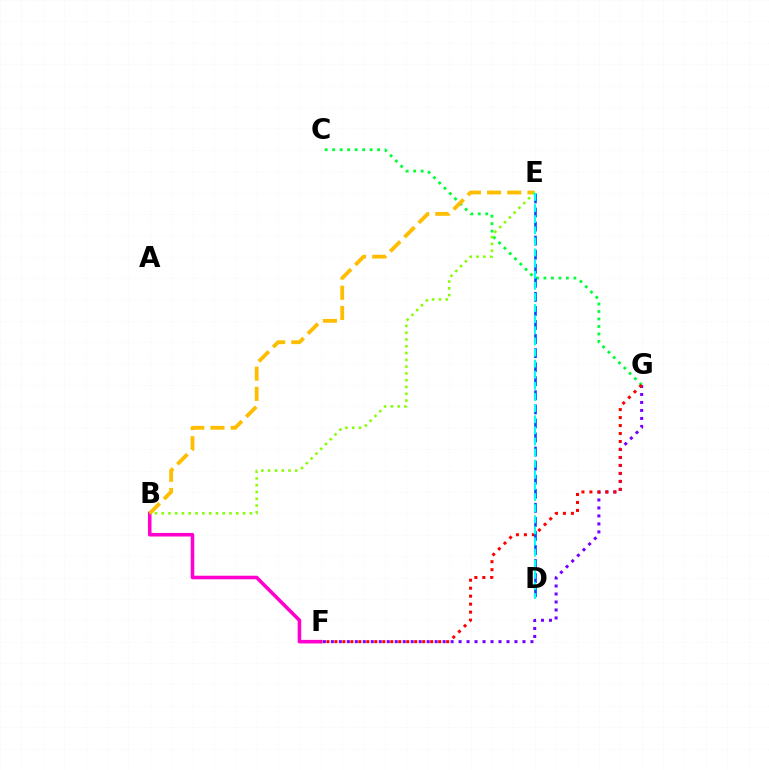{('B', 'F'): [{'color': '#ff00cf', 'line_style': 'solid', 'thickness': 2.56}], ('F', 'G'): [{'color': '#7200ff', 'line_style': 'dotted', 'thickness': 2.17}, {'color': '#ff0000', 'line_style': 'dotted', 'thickness': 2.17}], ('C', 'G'): [{'color': '#00ff39', 'line_style': 'dotted', 'thickness': 2.03}], ('B', 'E'): [{'color': '#ffbd00', 'line_style': 'dashed', 'thickness': 2.74}, {'color': '#84ff00', 'line_style': 'dotted', 'thickness': 1.84}], ('D', 'E'): [{'color': '#004bff', 'line_style': 'dashed', 'thickness': 1.91}, {'color': '#00fff6', 'line_style': 'dashed', 'thickness': 1.51}]}